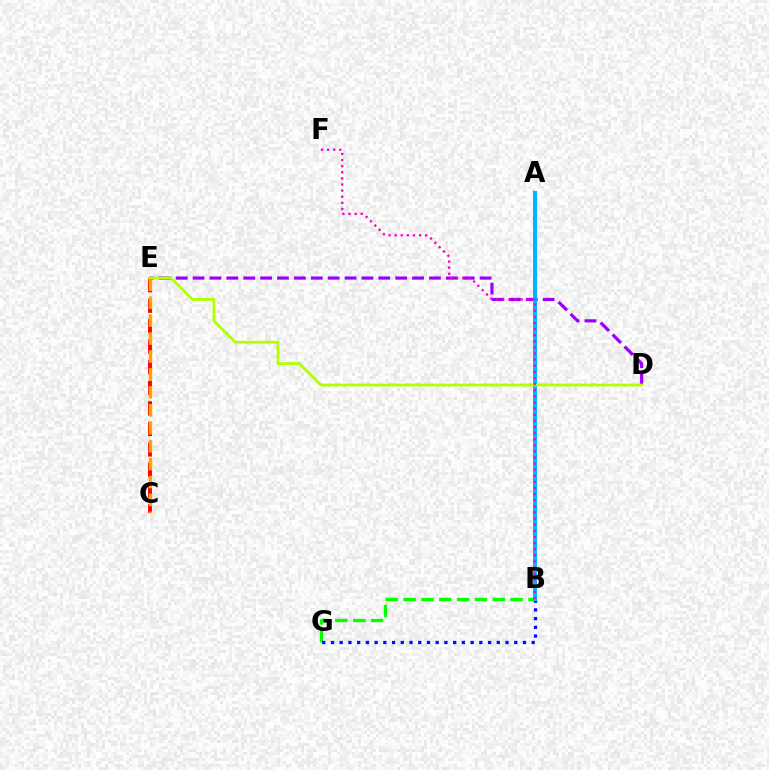{('C', 'E'): [{'color': '#ff0000', 'line_style': 'dashed', 'thickness': 2.79}, {'color': '#ffa500', 'line_style': 'dashed', 'thickness': 2.44}], ('B', 'G'): [{'color': '#08ff00', 'line_style': 'dashed', 'thickness': 2.42}, {'color': '#0010ff', 'line_style': 'dotted', 'thickness': 2.37}], ('A', 'B'): [{'color': '#00ff9d', 'line_style': 'dotted', 'thickness': 2.86}, {'color': '#00b5ff', 'line_style': 'solid', 'thickness': 2.9}], ('D', 'E'): [{'color': '#9b00ff', 'line_style': 'dashed', 'thickness': 2.29}, {'color': '#b3ff00', 'line_style': 'solid', 'thickness': 2.02}], ('B', 'F'): [{'color': '#ff00bd', 'line_style': 'dotted', 'thickness': 1.66}]}